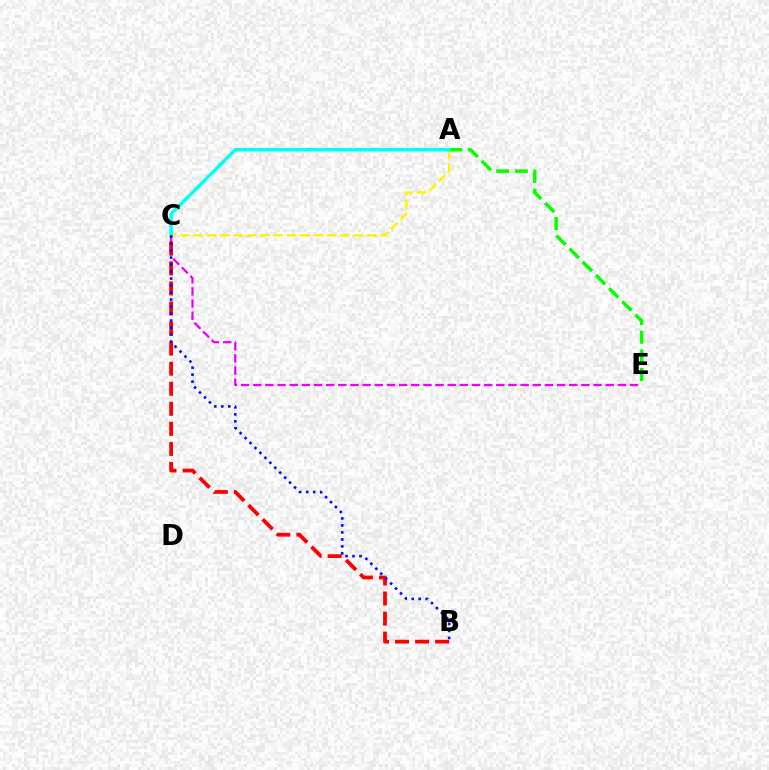{('A', 'C'): [{'color': '#fcf500', 'line_style': 'dashed', 'thickness': 1.81}, {'color': '#00fff6', 'line_style': 'solid', 'thickness': 2.47}], ('A', 'E'): [{'color': '#08ff00', 'line_style': 'dashed', 'thickness': 2.53}], ('C', 'E'): [{'color': '#ee00ff', 'line_style': 'dashed', 'thickness': 1.65}], ('B', 'C'): [{'color': '#ff0000', 'line_style': 'dashed', 'thickness': 2.72}, {'color': '#0010ff', 'line_style': 'dotted', 'thickness': 1.9}]}